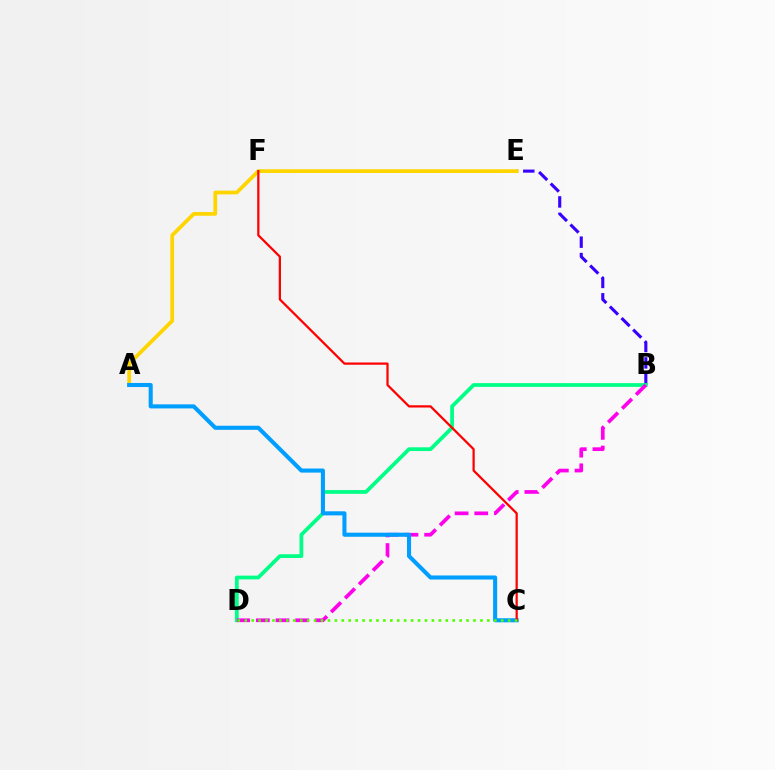{('B', 'E'): [{'color': '#3700ff', 'line_style': 'dashed', 'thickness': 2.23}], ('B', 'D'): [{'color': '#00ff86', 'line_style': 'solid', 'thickness': 2.7}, {'color': '#ff00ed', 'line_style': 'dashed', 'thickness': 2.67}], ('A', 'E'): [{'color': '#ffd500', 'line_style': 'solid', 'thickness': 2.69}], ('A', 'C'): [{'color': '#009eff', 'line_style': 'solid', 'thickness': 2.93}], ('C', 'F'): [{'color': '#ff0000', 'line_style': 'solid', 'thickness': 1.62}], ('C', 'D'): [{'color': '#4fff00', 'line_style': 'dotted', 'thickness': 1.88}]}